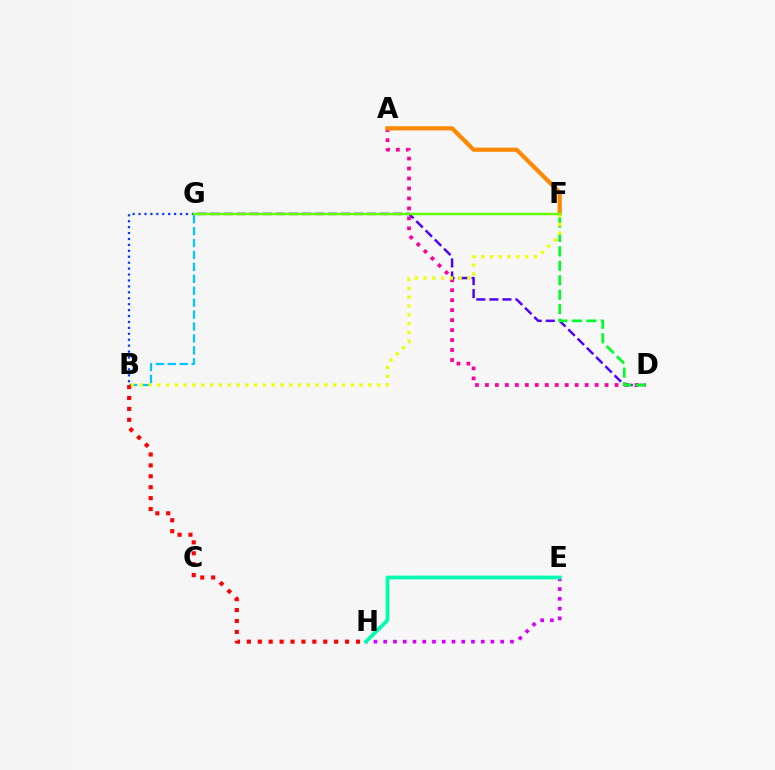{('A', 'D'): [{'color': '#ff00a0', 'line_style': 'dotted', 'thickness': 2.71}], ('B', 'G'): [{'color': '#003fff', 'line_style': 'dotted', 'thickness': 1.61}, {'color': '#00c7ff', 'line_style': 'dashed', 'thickness': 1.62}], ('D', 'G'): [{'color': '#4f00ff', 'line_style': 'dashed', 'thickness': 1.77}], ('A', 'F'): [{'color': '#ff8800', 'line_style': 'solid', 'thickness': 3.0}], ('E', 'H'): [{'color': '#d600ff', 'line_style': 'dotted', 'thickness': 2.65}, {'color': '#00ffaf', 'line_style': 'solid', 'thickness': 2.71}], ('D', 'F'): [{'color': '#00ff27', 'line_style': 'dashed', 'thickness': 1.96}], ('B', 'H'): [{'color': '#ff0000', 'line_style': 'dotted', 'thickness': 2.96}], ('B', 'F'): [{'color': '#eeff00', 'line_style': 'dotted', 'thickness': 2.39}], ('F', 'G'): [{'color': '#66ff00', 'line_style': 'solid', 'thickness': 1.78}]}